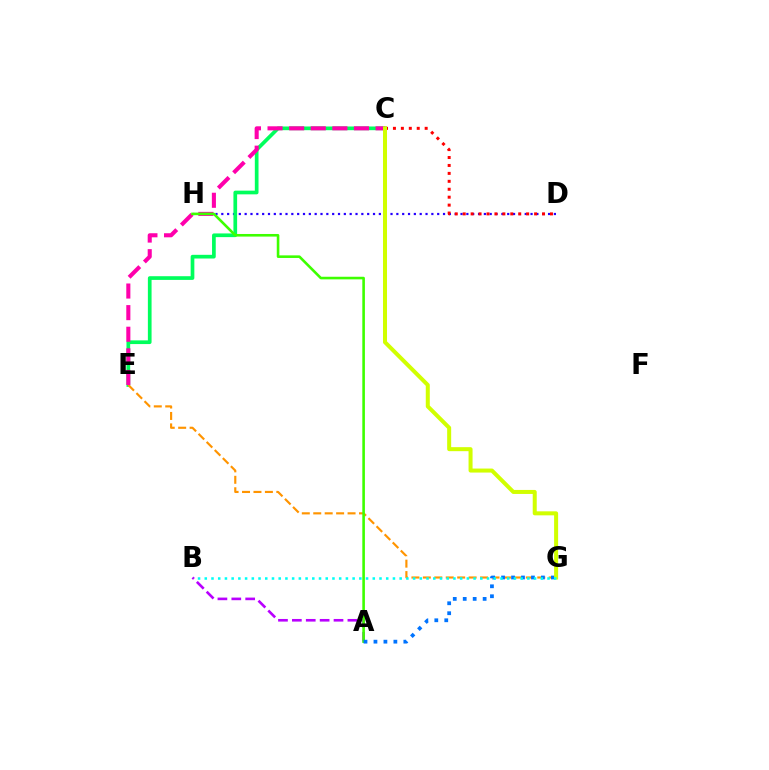{('D', 'H'): [{'color': '#2500ff', 'line_style': 'dotted', 'thickness': 1.59}], ('C', 'E'): [{'color': '#00ff5c', 'line_style': 'solid', 'thickness': 2.66}, {'color': '#ff00ac', 'line_style': 'dashed', 'thickness': 2.94}], ('E', 'G'): [{'color': '#ff9400', 'line_style': 'dashed', 'thickness': 1.55}], ('C', 'D'): [{'color': '#ff0000', 'line_style': 'dotted', 'thickness': 2.16}], ('A', 'B'): [{'color': '#b900ff', 'line_style': 'dashed', 'thickness': 1.89}], ('A', 'H'): [{'color': '#3dff00', 'line_style': 'solid', 'thickness': 1.87}], ('A', 'G'): [{'color': '#0074ff', 'line_style': 'dotted', 'thickness': 2.71}], ('C', 'G'): [{'color': '#d1ff00', 'line_style': 'solid', 'thickness': 2.89}], ('B', 'G'): [{'color': '#00fff6', 'line_style': 'dotted', 'thickness': 1.83}]}